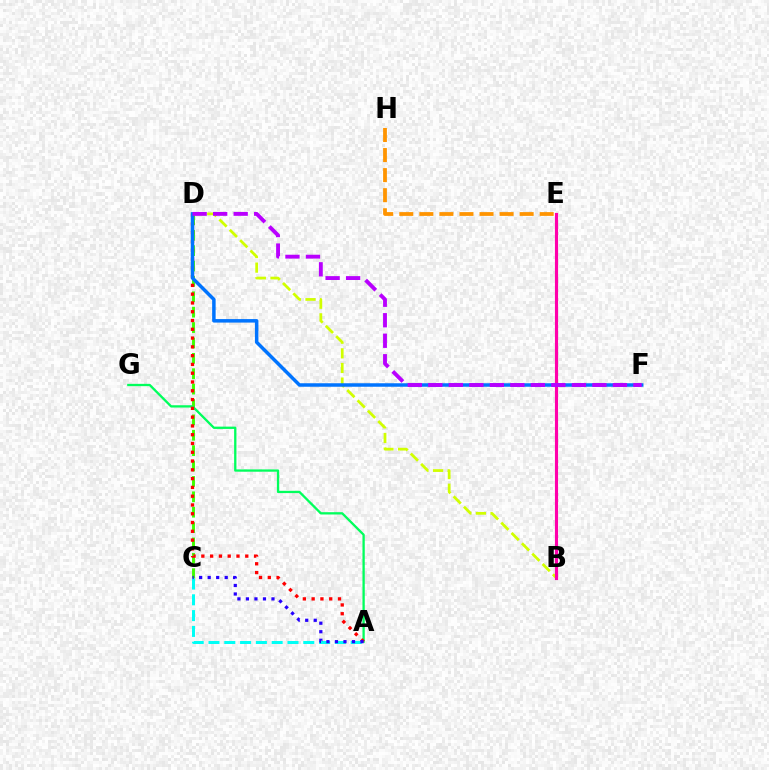{('C', 'D'): [{'color': '#3dff00', 'line_style': 'dashed', 'thickness': 2.09}], ('A', 'G'): [{'color': '#00ff5c', 'line_style': 'solid', 'thickness': 1.66}], ('A', 'C'): [{'color': '#00fff6', 'line_style': 'dashed', 'thickness': 2.15}, {'color': '#2500ff', 'line_style': 'dotted', 'thickness': 2.31}], ('B', 'D'): [{'color': '#d1ff00', 'line_style': 'dashed', 'thickness': 1.99}], ('B', 'E'): [{'color': '#ff00ac', 'line_style': 'solid', 'thickness': 2.26}], ('A', 'D'): [{'color': '#ff0000', 'line_style': 'dotted', 'thickness': 2.39}], ('E', 'H'): [{'color': '#ff9400', 'line_style': 'dashed', 'thickness': 2.72}], ('D', 'F'): [{'color': '#0074ff', 'line_style': 'solid', 'thickness': 2.52}, {'color': '#b900ff', 'line_style': 'dashed', 'thickness': 2.79}]}